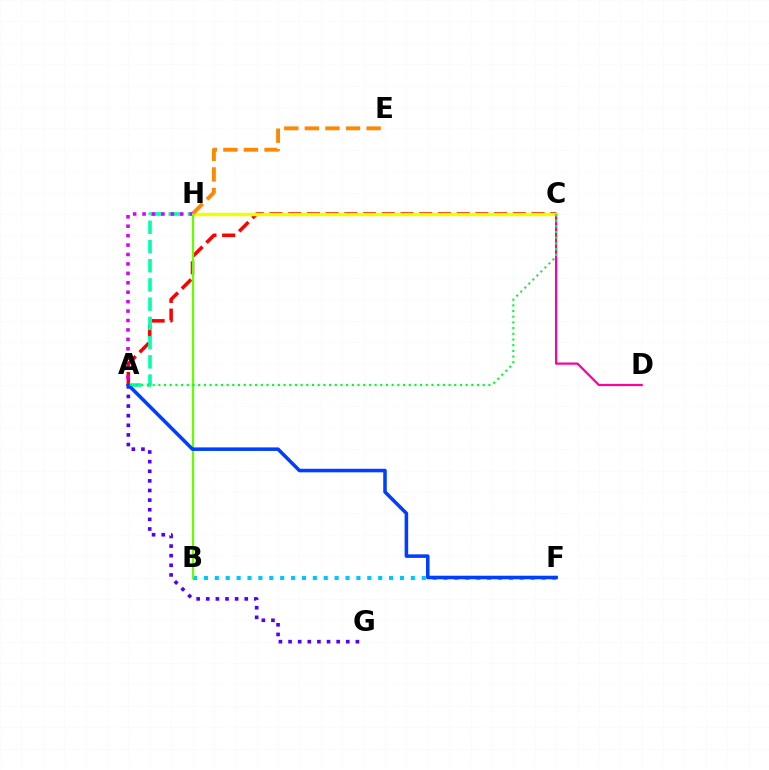{('C', 'D'): [{'color': '#ff00a0', 'line_style': 'solid', 'thickness': 1.61}], ('A', 'C'): [{'color': '#ff0000', 'line_style': 'dashed', 'thickness': 2.54}, {'color': '#00ff27', 'line_style': 'dotted', 'thickness': 1.55}], ('C', 'H'): [{'color': '#eeff00', 'line_style': 'solid', 'thickness': 2.49}], ('A', 'H'): [{'color': '#00ffaf', 'line_style': 'dashed', 'thickness': 2.61}, {'color': '#d600ff', 'line_style': 'dotted', 'thickness': 2.56}], ('A', 'G'): [{'color': '#4f00ff', 'line_style': 'dotted', 'thickness': 2.61}], ('B', 'F'): [{'color': '#00c7ff', 'line_style': 'dotted', 'thickness': 2.96}], ('E', 'H'): [{'color': '#ff8800', 'line_style': 'dashed', 'thickness': 2.8}], ('B', 'H'): [{'color': '#66ff00', 'line_style': 'solid', 'thickness': 1.62}], ('A', 'F'): [{'color': '#003fff', 'line_style': 'solid', 'thickness': 2.55}]}